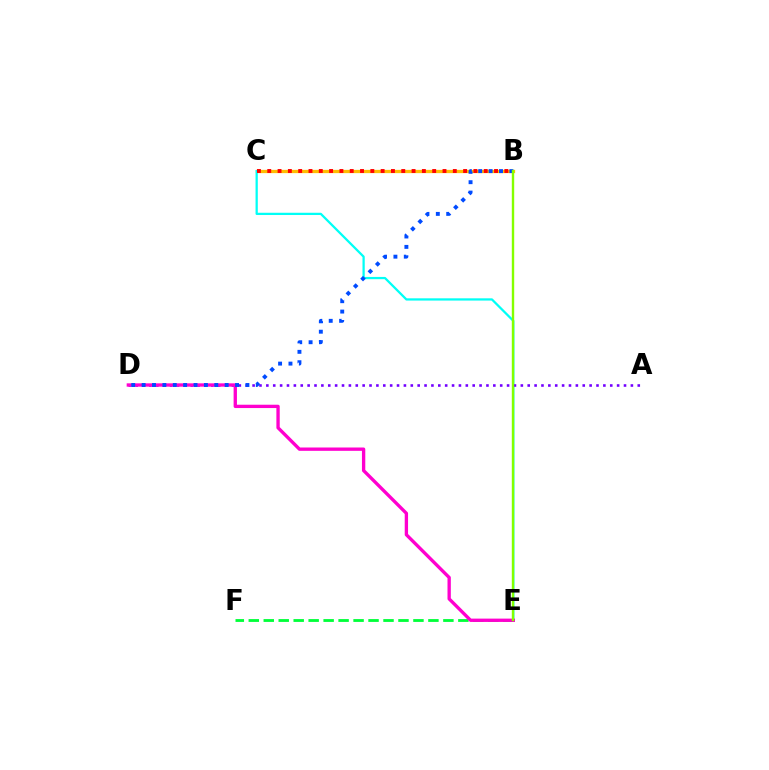{('B', 'C'): [{'color': '#ffbd00', 'line_style': 'solid', 'thickness': 2.35}, {'color': '#ff0000', 'line_style': 'dotted', 'thickness': 2.8}], ('C', 'E'): [{'color': '#00fff6', 'line_style': 'solid', 'thickness': 1.63}], ('A', 'D'): [{'color': '#7200ff', 'line_style': 'dotted', 'thickness': 1.87}], ('E', 'F'): [{'color': '#00ff39', 'line_style': 'dashed', 'thickness': 2.03}], ('D', 'E'): [{'color': '#ff00cf', 'line_style': 'solid', 'thickness': 2.4}], ('B', 'D'): [{'color': '#004bff', 'line_style': 'dotted', 'thickness': 2.82}], ('B', 'E'): [{'color': '#84ff00', 'line_style': 'solid', 'thickness': 1.72}]}